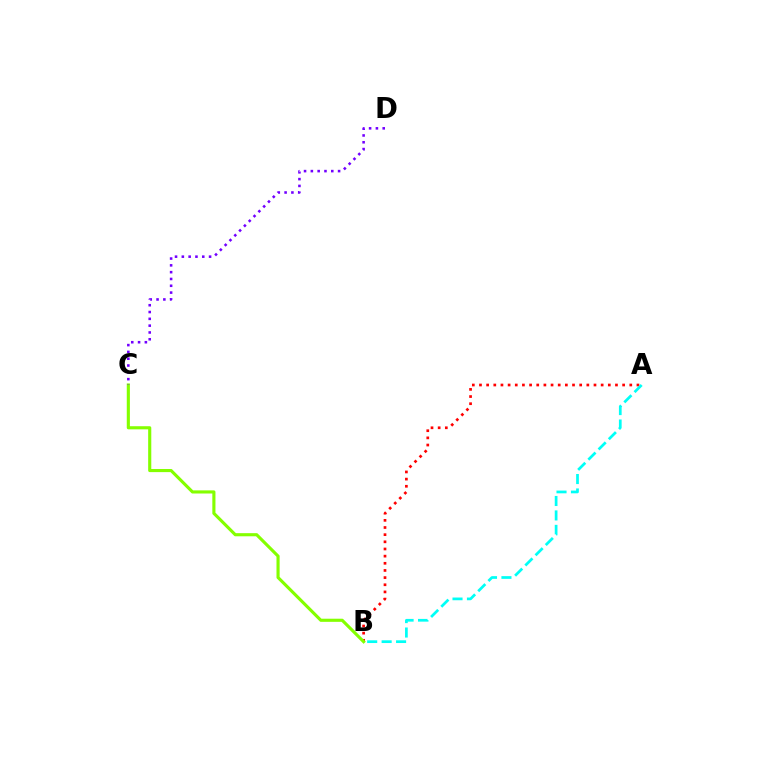{('A', 'B'): [{'color': '#ff0000', 'line_style': 'dotted', 'thickness': 1.94}, {'color': '#00fff6', 'line_style': 'dashed', 'thickness': 1.96}], ('B', 'C'): [{'color': '#84ff00', 'line_style': 'solid', 'thickness': 2.25}], ('C', 'D'): [{'color': '#7200ff', 'line_style': 'dotted', 'thickness': 1.85}]}